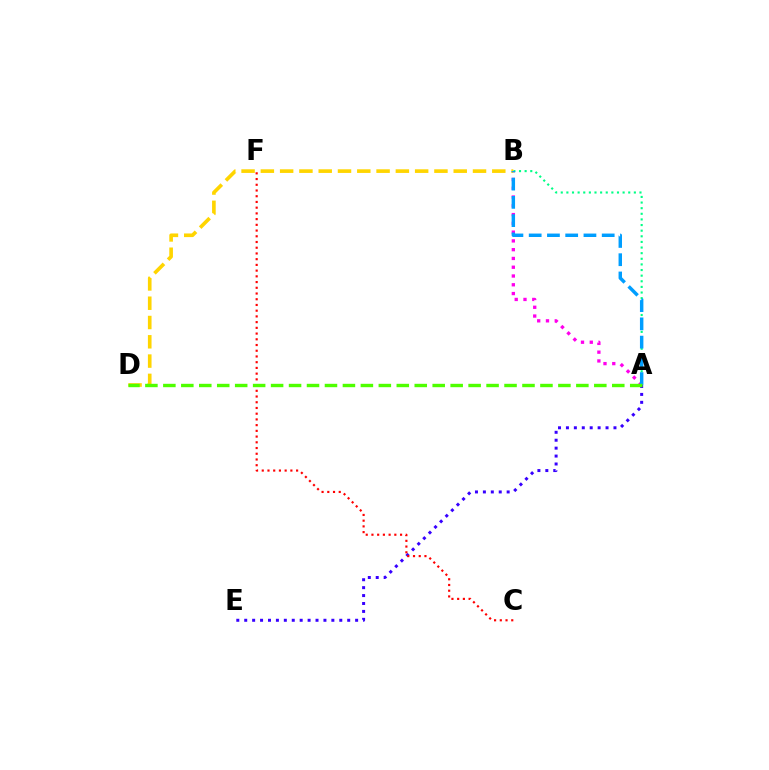{('A', 'B'): [{'color': '#ff00ed', 'line_style': 'dotted', 'thickness': 2.38}, {'color': '#00ff86', 'line_style': 'dotted', 'thickness': 1.53}, {'color': '#009eff', 'line_style': 'dashed', 'thickness': 2.48}], ('B', 'D'): [{'color': '#ffd500', 'line_style': 'dashed', 'thickness': 2.62}], ('A', 'E'): [{'color': '#3700ff', 'line_style': 'dotted', 'thickness': 2.15}], ('C', 'F'): [{'color': '#ff0000', 'line_style': 'dotted', 'thickness': 1.55}], ('A', 'D'): [{'color': '#4fff00', 'line_style': 'dashed', 'thickness': 2.44}]}